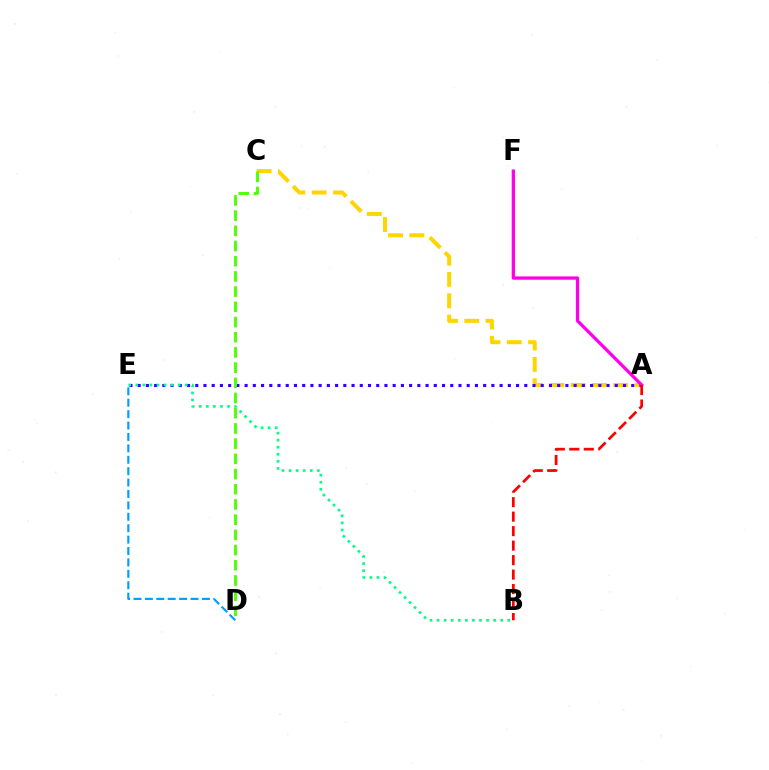{('A', 'C'): [{'color': '#ffd500', 'line_style': 'dashed', 'thickness': 2.9}], ('D', 'E'): [{'color': '#009eff', 'line_style': 'dashed', 'thickness': 1.55}], ('A', 'E'): [{'color': '#3700ff', 'line_style': 'dotted', 'thickness': 2.23}], ('A', 'F'): [{'color': '#ff00ed', 'line_style': 'solid', 'thickness': 2.37}], ('B', 'E'): [{'color': '#00ff86', 'line_style': 'dotted', 'thickness': 1.92}], ('A', 'B'): [{'color': '#ff0000', 'line_style': 'dashed', 'thickness': 1.97}], ('C', 'D'): [{'color': '#4fff00', 'line_style': 'dashed', 'thickness': 2.07}]}